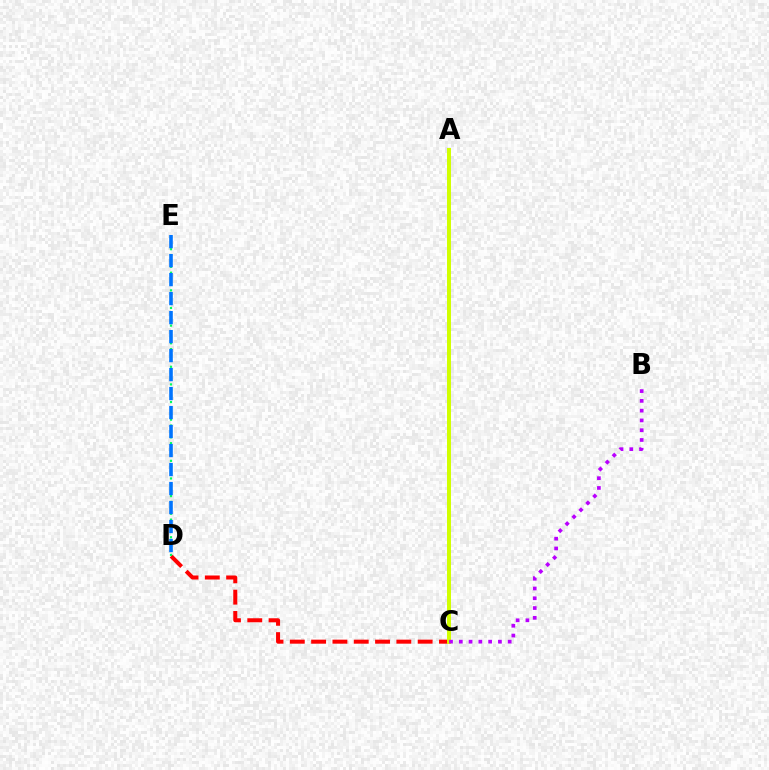{('C', 'D'): [{'color': '#ff0000', 'line_style': 'dashed', 'thickness': 2.89}], ('A', 'C'): [{'color': '#d1ff00', 'line_style': 'solid', 'thickness': 2.86}], ('D', 'E'): [{'color': '#00ff5c', 'line_style': 'dotted', 'thickness': 1.6}, {'color': '#0074ff', 'line_style': 'dashed', 'thickness': 2.58}], ('B', 'C'): [{'color': '#b900ff', 'line_style': 'dotted', 'thickness': 2.66}]}